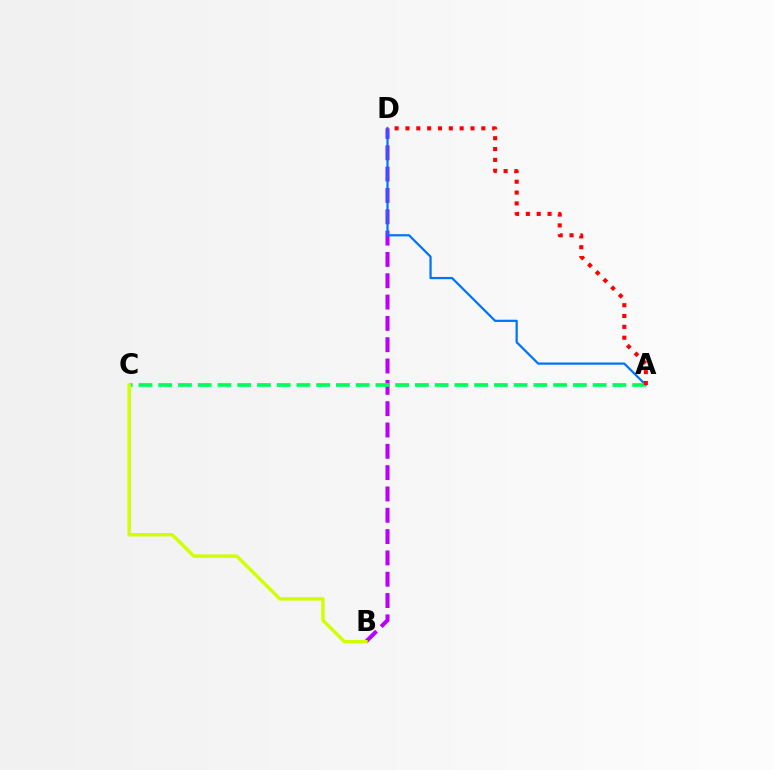{('B', 'D'): [{'color': '#b900ff', 'line_style': 'dashed', 'thickness': 2.9}], ('A', 'D'): [{'color': '#0074ff', 'line_style': 'solid', 'thickness': 1.61}, {'color': '#ff0000', 'line_style': 'dotted', 'thickness': 2.95}], ('A', 'C'): [{'color': '#00ff5c', 'line_style': 'dashed', 'thickness': 2.68}], ('B', 'C'): [{'color': '#d1ff00', 'line_style': 'solid', 'thickness': 2.47}]}